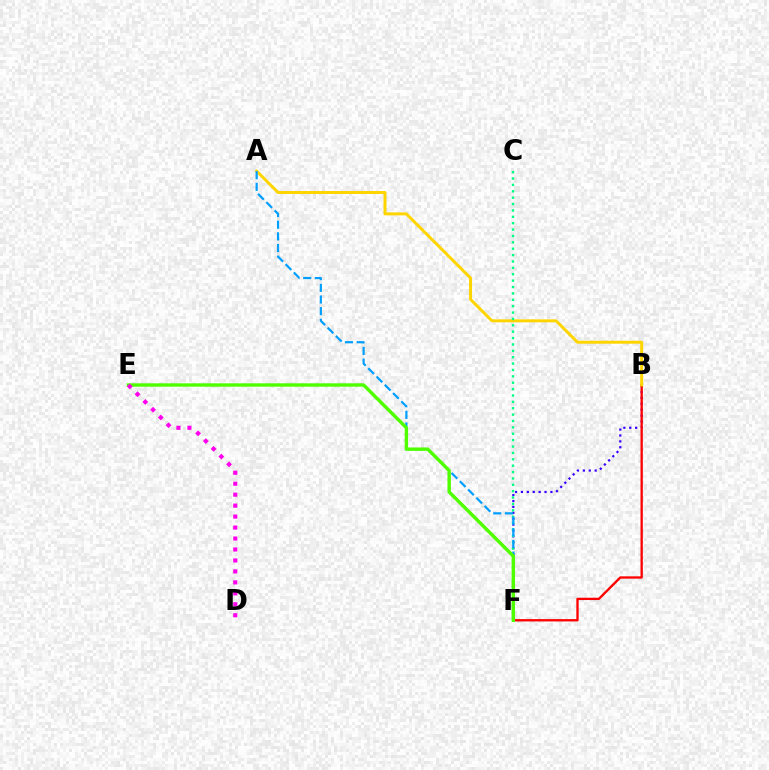{('B', 'F'): [{'color': '#3700ff', 'line_style': 'dotted', 'thickness': 1.6}, {'color': '#ff0000', 'line_style': 'solid', 'thickness': 1.68}], ('A', 'B'): [{'color': '#ffd500', 'line_style': 'solid', 'thickness': 2.14}], ('C', 'F'): [{'color': '#00ff86', 'line_style': 'dotted', 'thickness': 1.73}], ('A', 'F'): [{'color': '#009eff', 'line_style': 'dashed', 'thickness': 1.59}], ('E', 'F'): [{'color': '#4fff00', 'line_style': 'solid', 'thickness': 2.45}], ('D', 'E'): [{'color': '#ff00ed', 'line_style': 'dotted', 'thickness': 2.98}]}